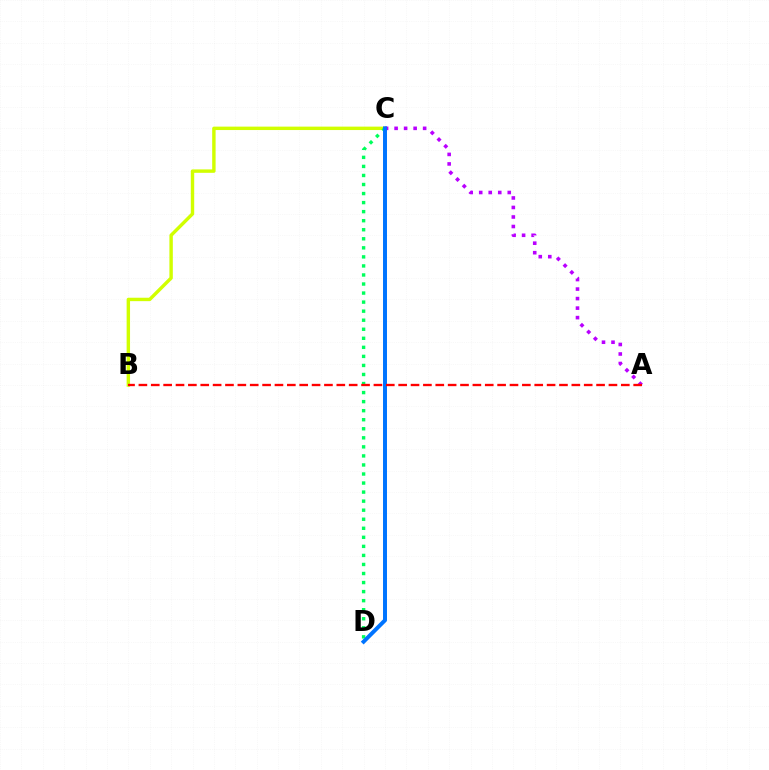{('B', 'C'): [{'color': '#d1ff00', 'line_style': 'solid', 'thickness': 2.46}], ('C', 'D'): [{'color': '#00ff5c', 'line_style': 'dotted', 'thickness': 2.46}, {'color': '#0074ff', 'line_style': 'solid', 'thickness': 2.86}], ('A', 'C'): [{'color': '#b900ff', 'line_style': 'dotted', 'thickness': 2.59}], ('A', 'B'): [{'color': '#ff0000', 'line_style': 'dashed', 'thickness': 1.68}]}